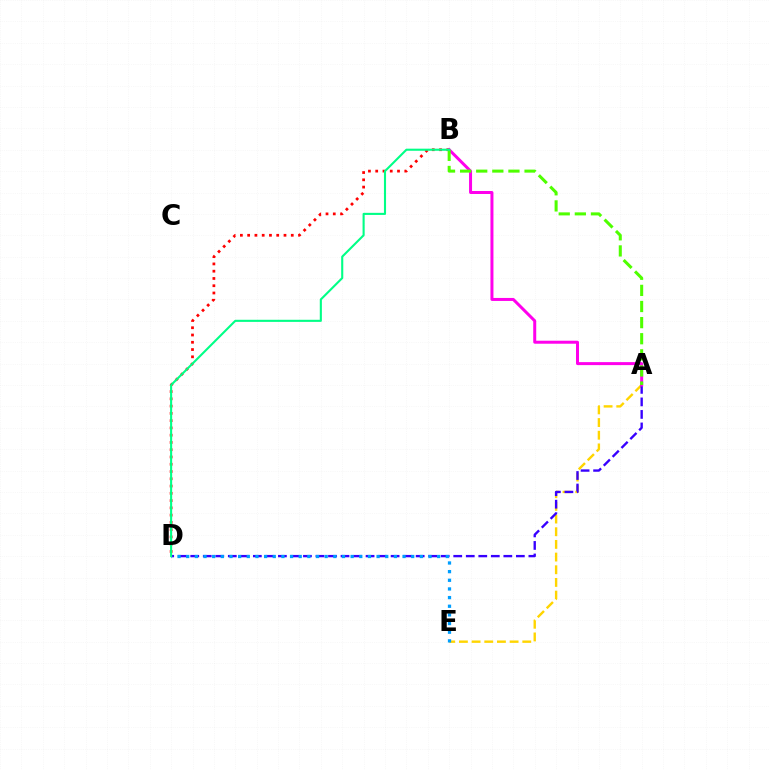{('B', 'D'): [{'color': '#ff0000', 'line_style': 'dotted', 'thickness': 1.97}, {'color': '#00ff86', 'line_style': 'solid', 'thickness': 1.51}], ('A', 'E'): [{'color': '#ffd500', 'line_style': 'dashed', 'thickness': 1.72}], ('A', 'D'): [{'color': '#3700ff', 'line_style': 'dashed', 'thickness': 1.7}], ('A', 'B'): [{'color': '#ff00ed', 'line_style': 'solid', 'thickness': 2.16}, {'color': '#4fff00', 'line_style': 'dashed', 'thickness': 2.19}], ('D', 'E'): [{'color': '#009eff', 'line_style': 'dotted', 'thickness': 2.35}]}